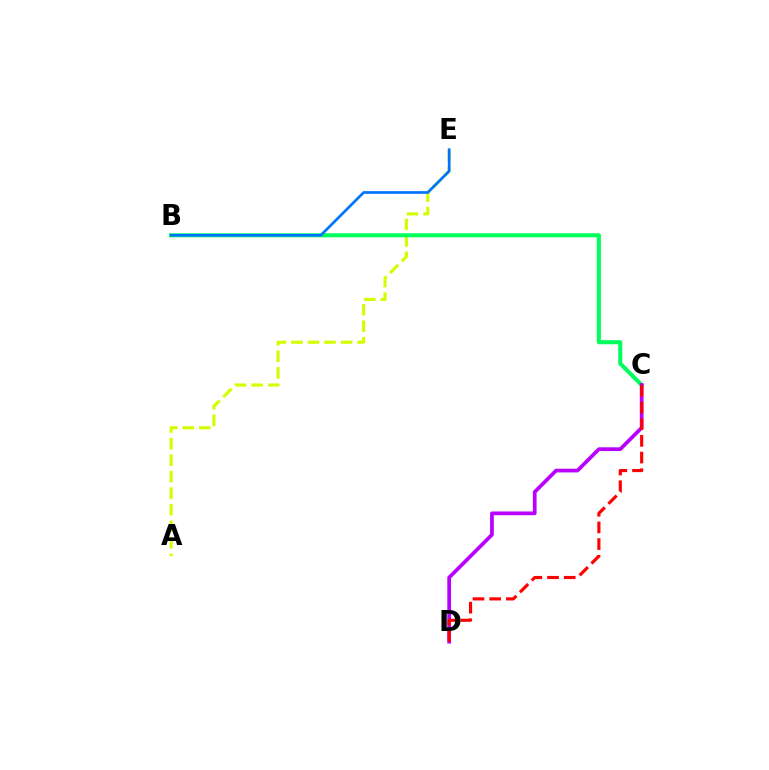{('A', 'E'): [{'color': '#d1ff00', 'line_style': 'dashed', 'thickness': 2.24}], ('B', 'C'): [{'color': '#00ff5c', 'line_style': 'solid', 'thickness': 2.92}], ('C', 'D'): [{'color': '#b900ff', 'line_style': 'solid', 'thickness': 2.68}, {'color': '#ff0000', 'line_style': 'dashed', 'thickness': 2.27}], ('B', 'E'): [{'color': '#0074ff', 'line_style': 'solid', 'thickness': 1.95}]}